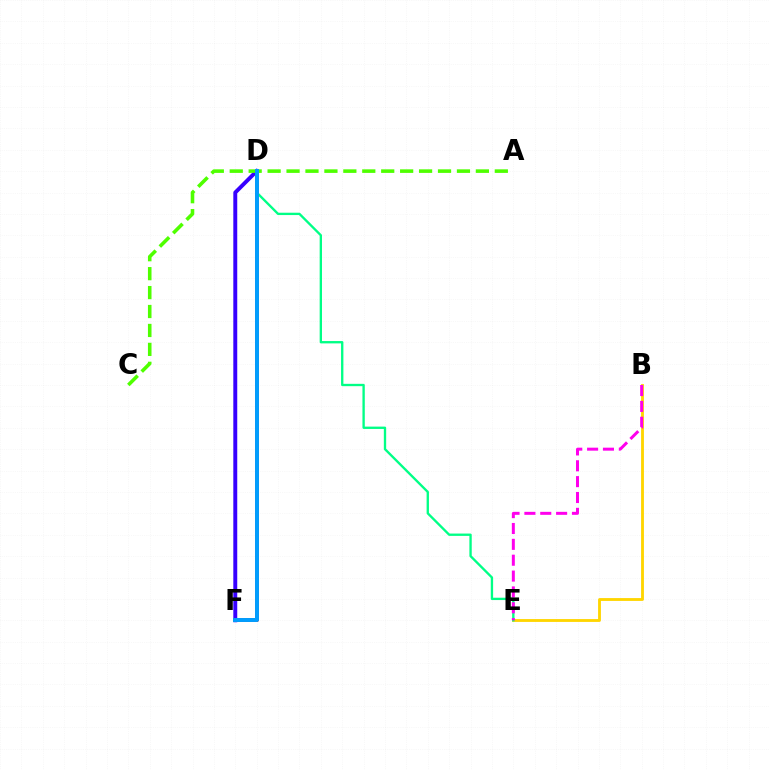{('B', 'E'): [{'color': '#ffd500', 'line_style': 'solid', 'thickness': 2.05}, {'color': '#ff00ed', 'line_style': 'dashed', 'thickness': 2.15}], ('D', 'F'): [{'color': '#3700ff', 'line_style': 'solid', 'thickness': 2.83}, {'color': '#ff0000', 'line_style': 'solid', 'thickness': 2.79}, {'color': '#009eff', 'line_style': 'solid', 'thickness': 2.84}], ('D', 'E'): [{'color': '#00ff86', 'line_style': 'solid', 'thickness': 1.68}], ('A', 'C'): [{'color': '#4fff00', 'line_style': 'dashed', 'thickness': 2.57}]}